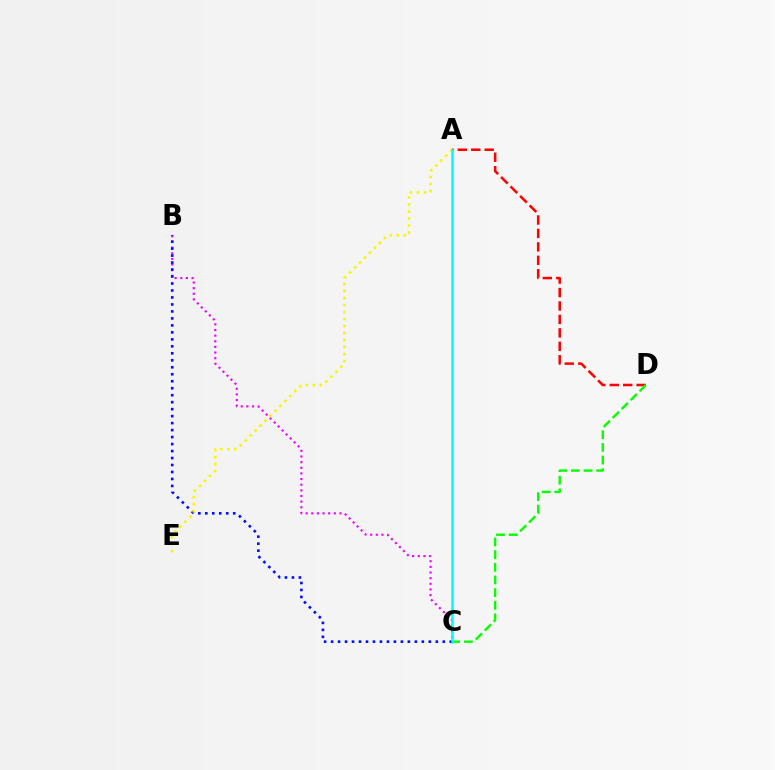{('B', 'C'): [{'color': '#ee00ff', 'line_style': 'dotted', 'thickness': 1.53}, {'color': '#0010ff', 'line_style': 'dotted', 'thickness': 1.9}], ('A', 'D'): [{'color': '#ff0000', 'line_style': 'dashed', 'thickness': 1.83}], ('C', 'D'): [{'color': '#08ff00', 'line_style': 'dashed', 'thickness': 1.72}], ('A', 'E'): [{'color': '#fcf500', 'line_style': 'dotted', 'thickness': 1.9}], ('A', 'C'): [{'color': '#00fff6', 'line_style': 'solid', 'thickness': 1.85}]}